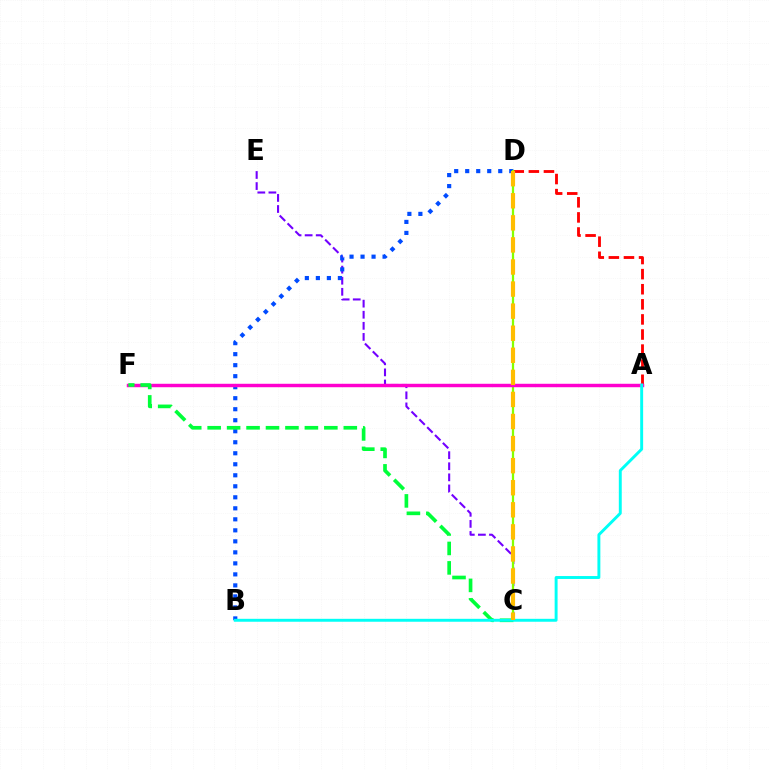{('C', 'E'): [{'color': '#7200ff', 'line_style': 'dashed', 'thickness': 1.51}], ('B', 'D'): [{'color': '#004bff', 'line_style': 'dotted', 'thickness': 2.99}], ('A', 'D'): [{'color': '#ff0000', 'line_style': 'dashed', 'thickness': 2.05}], ('C', 'D'): [{'color': '#84ff00', 'line_style': 'solid', 'thickness': 1.62}, {'color': '#ffbd00', 'line_style': 'dashed', 'thickness': 3.0}], ('A', 'F'): [{'color': '#ff00cf', 'line_style': 'solid', 'thickness': 2.48}], ('C', 'F'): [{'color': '#00ff39', 'line_style': 'dashed', 'thickness': 2.64}], ('A', 'B'): [{'color': '#00fff6', 'line_style': 'solid', 'thickness': 2.11}]}